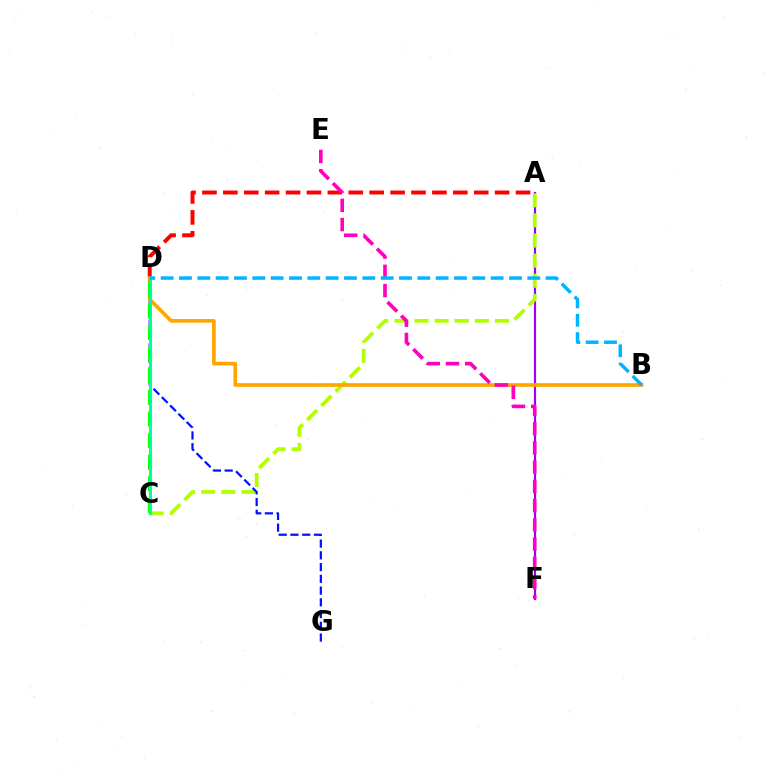{('A', 'F'): [{'color': '#9b00ff', 'line_style': 'solid', 'thickness': 1.57}], ('A', 'C'): [{'color': '#b3ff00', 'line_style': 'dashed', 'thickness': 2.73}], ('D', 'G'): [{'color': '#0010ff', 'line_style': 'dashed', 'thickness': 1.6}], ('A', 'D'): [{'color': '#ff0000', 'line_style': 'dashed', 'thickness': 2.84}], ('B', 'D'): [{'color': '#ffa500', 'line_style': 'solid', 'thickness': 2.65}, {'color': '#00b5ff', 'line_style': 'dashed', 'thickness': 2.49}], ('C', 'D'): [{'color': '#08ff00', 'line_style': 'dashed', 'thickness': 2.94}, {'color': '#00ff9d', 'line_style': 'solid', 'thickness': 2.13}], ('E', 'F'): [{'color': '#ff00bd', 'line_style': 'dashed', 'thickness': 2.61}]}